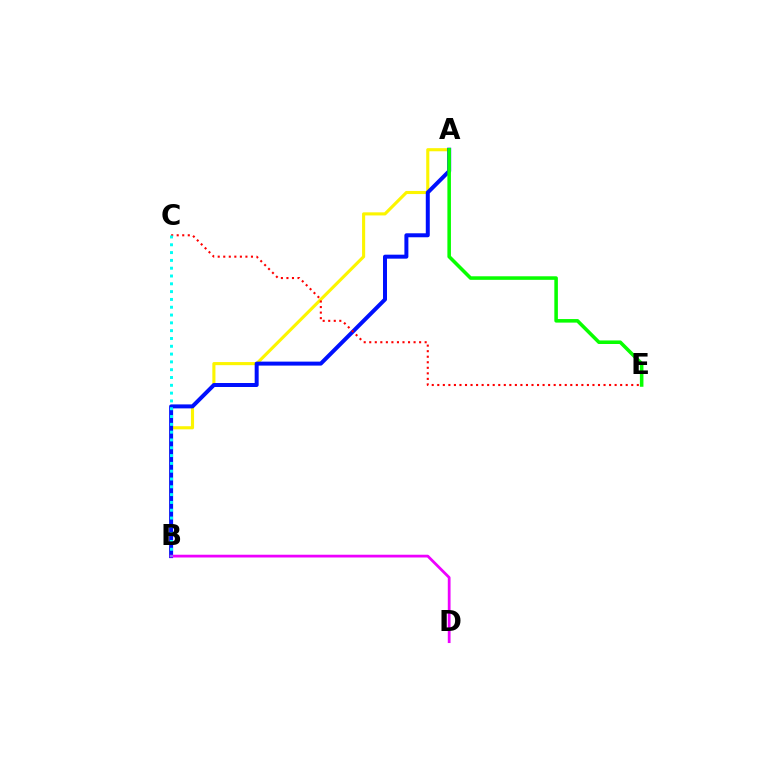{('A', 'B'): [{'color': '#fcf500', 'line_style': 'solid', 'thickness': 2.24}, {'color': '#0010ff', 'line_style': 'solid', 'thickness': 2.87}], ('B', 'D'): [{'color': '#ee00ff', 'line_style': 'solid', 'thickness': 1.99}], ('A', 'E'): [{'color': '#08ff00', 'line_style': 'solid', 'thickness': 2.56}], ('C', 'E'): [{'color': '#ff0000', 'line_style': 'dotted', 'thickness': 1.51}], ('B', 'C'): [{'color': '#00fff6', 'line_style': 'dotted', 'thickness': 2.12}]}